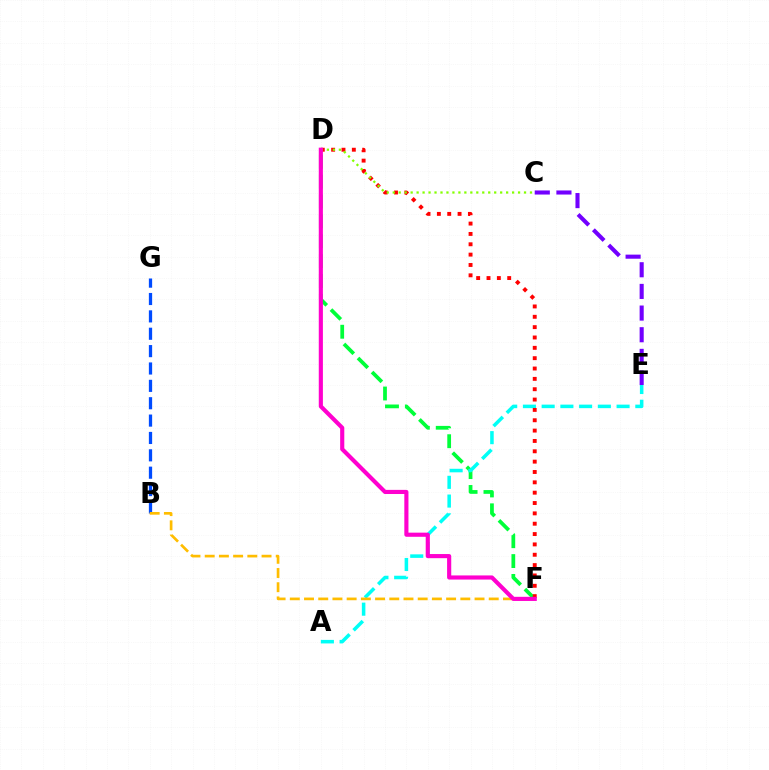{('D', 'F'): [{'color': '#00ff39', 'line_style': 'dashed', 'thickness': 2.7}, {'color': '#ff0000', 'line_style': 'dotted', 'thickness': 2.81}, {'color': '#ff00cf', 'line_style': 'solid', 'thickness': 2.98}], ('B', 'G'): [{'color': '#004bff', 'line_style': 'dashed', 'thickness': 2.36}], ('C', 'E'): [{'color': '#7200ff', 'line_style': 'dashed', 'thickness': 2.94}], ('A', 'E'): [{'color': '#00fff6', 'line_style': 'dashed', 'thickness': 2.54}], ('C', 'D'): [{'color': '#84ff00', 'line_style': 'dotted', 'thickness': 1.62}], ('B', 'F'): [{'color': '#ffbd00', 'line_style': 'dashed', 'thickness': 1.93}]}